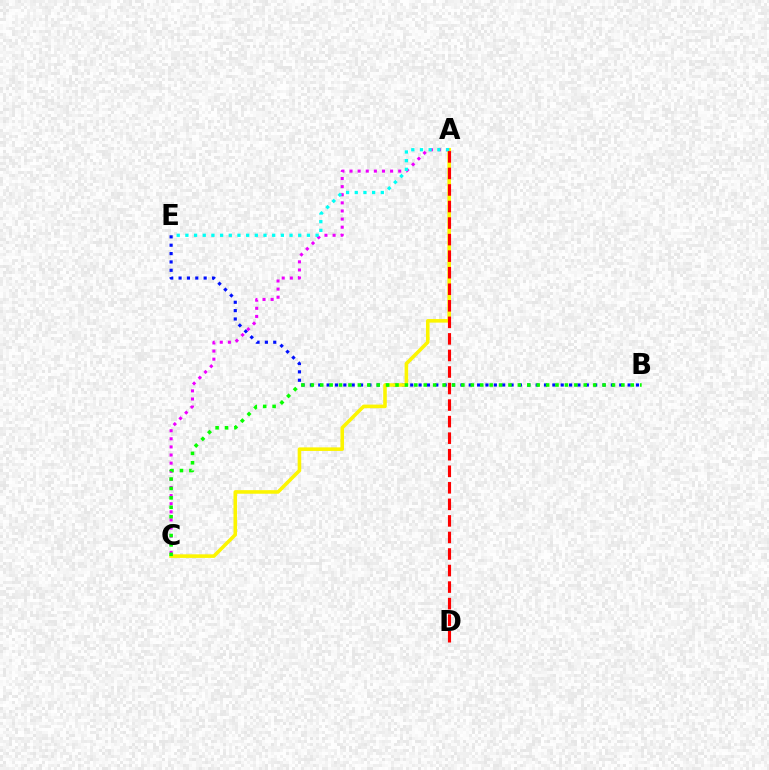{('B', 'E'): [{'color': '#0010ff', 'line_style': 'dotted', 'thickness': 2.27}], ('A', 'C'): [{'color': '#fcf500', 'line_style': 'solid', 'thickness': 2.57}, {'color': '#ee00ff', 'line_style': 'dotted', 'thickness': 2.2}], ('B', 'C'): [{'color': '#08ff00', 'line_style': 'dotted', 'thickness': 2.56}], ('A', 'E'): [{'color': '#00fff6', 'line_style': 'dotted', 'thickness': 2.36}], ('A', 'D'): [{'color': '#ff0000', 'line_style': 'dashed', 'thickness': 2.25}]}